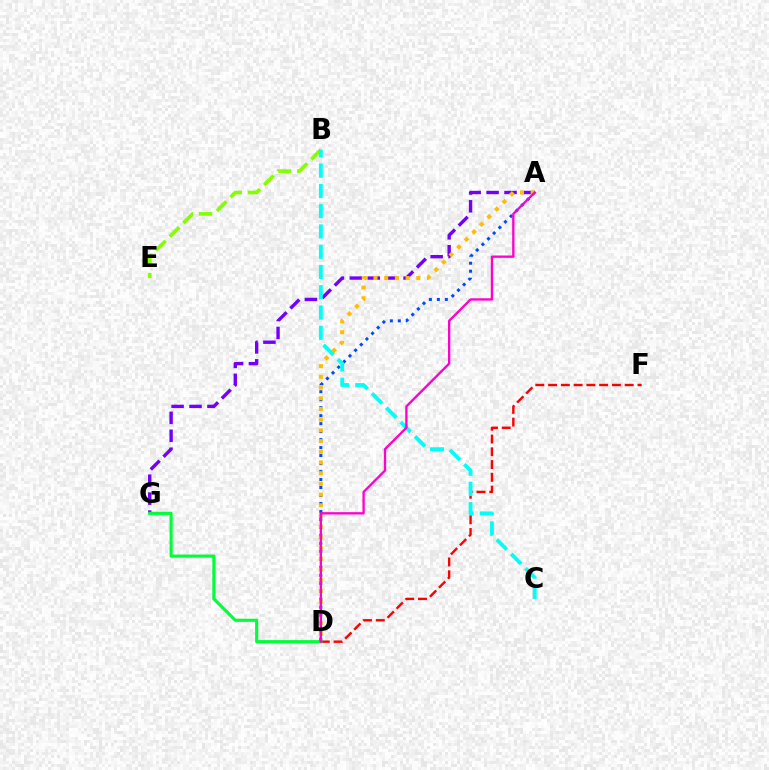{('B', 'E'): [{'color': '#84ff00', 'line_style': 'dashed', 'thickness': 2.62}], ('A', 'G'): [{'color': '#7200ff', 'line_style': 'dashed', 'thickness': 2.44}], ('D', 'F'): [{'color': '#ff0000', 'line_style': 'dashed', 'thickness': 1.73}], ('D', 'G'): [{'color': '#00ff39', 'line_style': 'solid', 'thickness': 2.25}], ('A', 'D'): [{'color': '#004bff', 'line_style': 'dotted', 'thickness': 2.17}, {'color': '#ffbd00', 'line_style': 'dotted', 'thickness': 2.91}, {'color': '#ff00cf', 'line_style': 'solid', 'thickness': 1.68}], ('B', 'C'): [{'color': '#00fff6', 'line_style': 'dashed', 'thickness': 2.75}]}